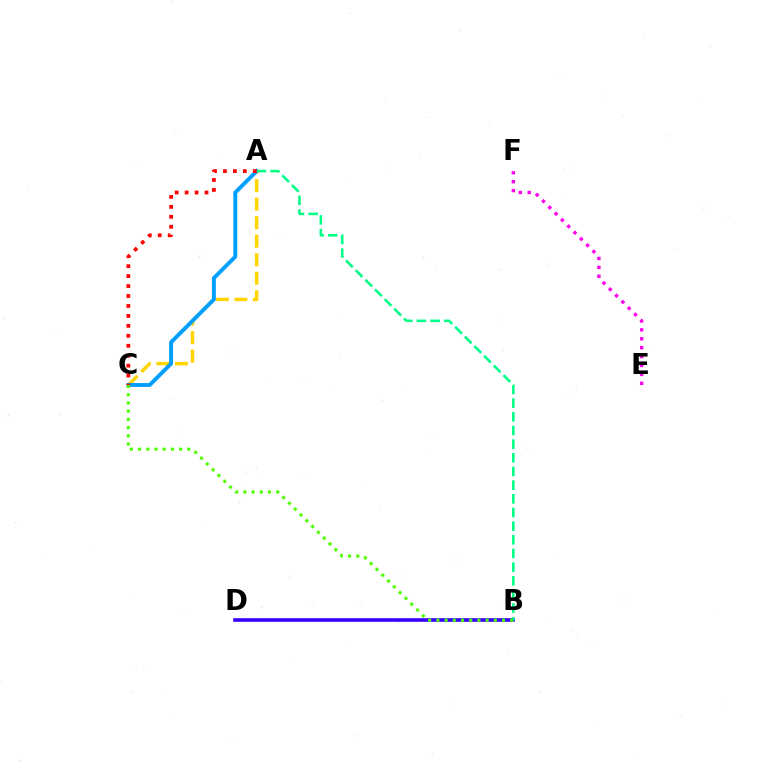{('A', 'C'): [{'color': '#ffd500', 'line_style': 'dashed', 'thickness': 2.51}, {'color': '#009eff', 'line_style': 'solid', 'thickness': 2.81}, {'color': '#ff0000', 'line_style': 'dotted', 'thickness': 2.7}], ('B', 'D'): [{'color': '#3700ff', 'line_style': 'solid', 'thickness': 2.6}], ('B', 'C'): [{'color': '#4fff00', 'line_style': 'dotted', 'thickness': 2.23}], ('A', 'B'): [{'color': '#00ff86', 'line_style': 'dashed', 'thickness': 1.86}], ('E', 'F'): [{'color': '#ff00ed', 'line_style': 'dotted', 'thickness': 2.42}]}